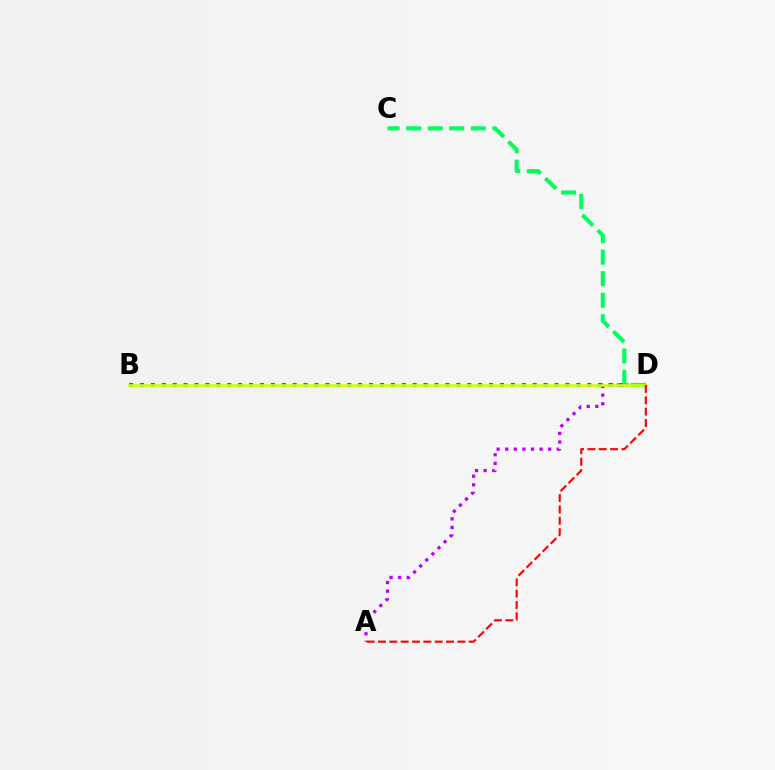{('A', 'D'): [{'color': '#b900ff', 'line_style': 'dotted', 'thickness': 2.34}, {'color': '#ff0000', 'line_style': 'dashed', 'thickness': 1.54}], ('B', 'D'): [{'color': '#0074ff', 'line_style': 'dotted', 'thickness': 2.96}, {'color': '#d1ff00', 'line_style': 'solid', 'thickness': 1.87}], ('C', 'D'): [{'color': '#00ff5c', 'line_style': 'dashed', 'thickness': 2.93}]}